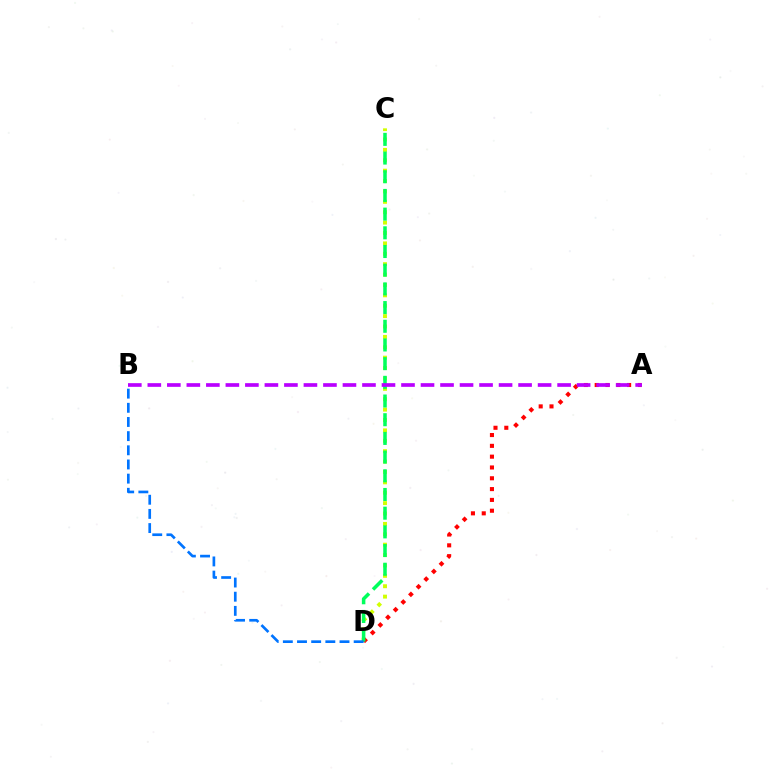{('C', 'D'): [{'color': '#d1ff00', 'line_style': 'dotted', 'thickness': 2.82}, {'color': '#00ff5c', 'line_style': 'dashed', 'thickness': 2.54}], ('A', 'D'): [{'color': '#ff0000', 'line_style': 'dotted', 'thickness': 2.94}], ('A', 'B'): [{'color': '#b900ff', 'line_style': 'dashed', 'thickness': 2.65}], ('B', 'D'): [{'color': '#0074ff', 'line_style': 'dashed', 'thickness': 1.92}]}